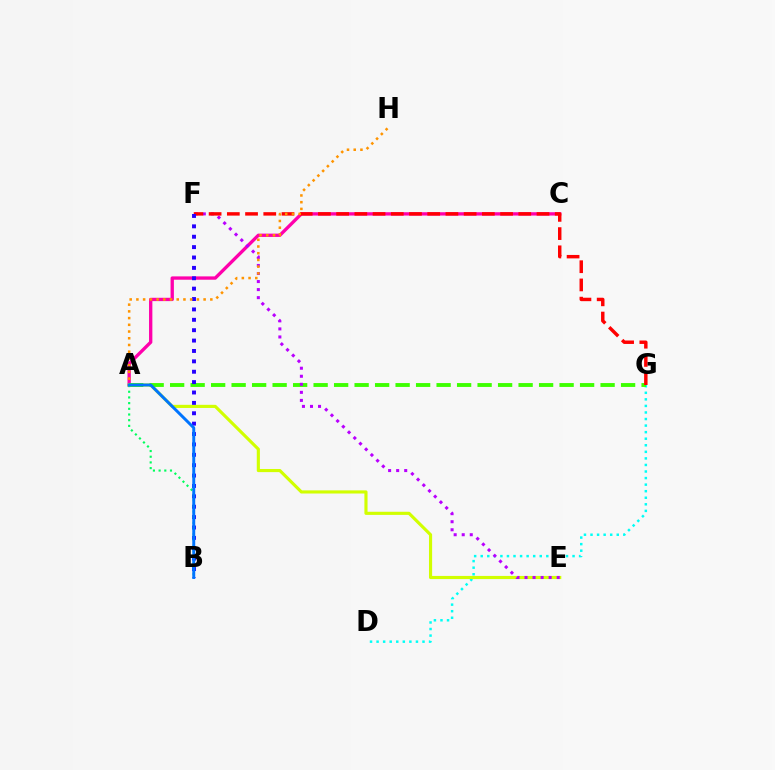{('A', 'C'): [{'color': '#ff00ac', 'line_style': 'solid', 'thickness': 2.39}], ('D', 'G'): [{'color': '#00fff6', 'line_style': 'dotted', 'thickness': 1.78}], ('A', 'E'): [{'color': '#d1ff00', 'line_style': 'solid', 'thickness': 2.26}], ('A', 'G'): [{'color': '#3dff00', 'line_style': 'dashed', 'thickness': 2.78}], ('E', 'F'): [{'color': '#b900ff', 'line_style': 'dotted', 'thickness': 2.19}], ('F', 'G'): [{'color': '#ff0000', 'line_style': 'dashed', 'thickness': 2.47}], ('B', 'F'): [{'color': '#2500ff', 'line_style': 'dotted', 'thickness': 2.82}], ('A', 'H'): [{'color': '#ff9400', 'line_style': 'dotted', 'thickness': 1.83}], ('A', 'B'): [{'color': '#00ff5c', 'line_style': 'dotted', 'thickness': 1.55}, {'color': '#0074ff', 'line_style': 'solid', 'thickness': 2.12}]}